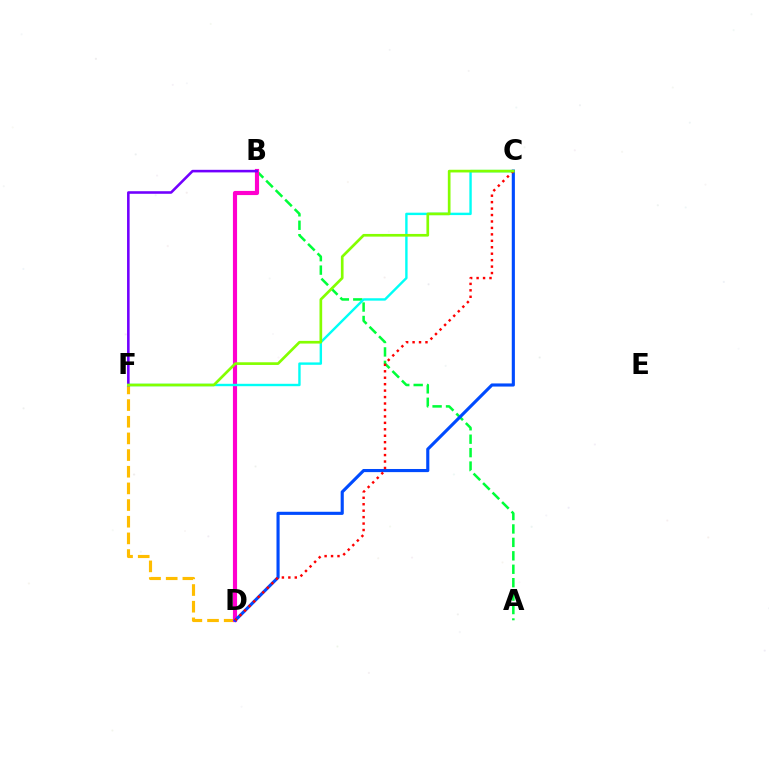{('D', 'F'): [{'color': '#ffbd00', 'line_style': 'dashed', 'thickness': 2.26}], ('A', 'B'): [{'color': '#00ff39', 'line_style': 'dashed', 'thickness': 1.82}], ('B', 'D'): [{'color': '#ff00cf', 'line_style': 'solid', 'thickness': 2.98}], ('C', 'F'): [{'color': '#00fff6', 'line_style': 'solid', 'thickness': 1.73}, {'color': '#84ff00', 'line_style': 'solid', 'thickness': 1.93}], ('C', 'D'): [{'color': '#004bff', 'line_style': 'solid', 'thickness': 2.25}, {'color': '#ff0000', 'line_style': 'dotted', 'thickness': 1.75}], ('B', 'F'): [{'color': '#7200ff', 'line_style': 'solid', 'thickness': 1.86}]}